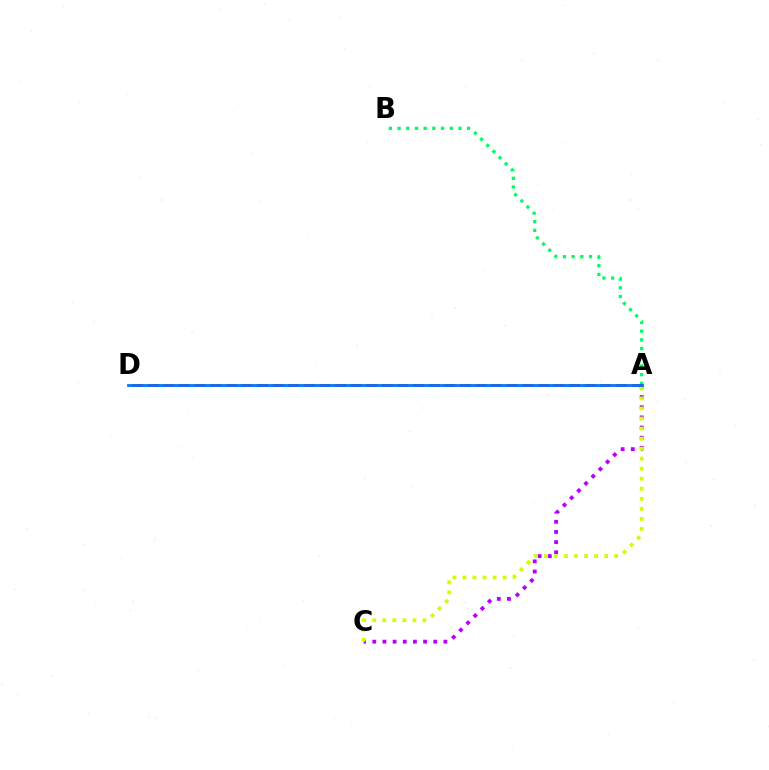{('A', 'B'): [{'color': '#00ff5c', 'line_style': 'dotted', 'thickness': 2.36}], ('A', 'C'): [{'color': '#b900ff', 'line_style': 'dotted', 'thickness': 2.76}, {'color': '#d1ff00', 'line_style': 'dotted', 'thickness': 2.73}], ('A', 'D'): [{'color': '#ff0000', 'line_style': 'dashed', 'thickness': 2.12}, {'color': '#0074ff', 'line_style': 'solid', 'thickness': 1.99}]}